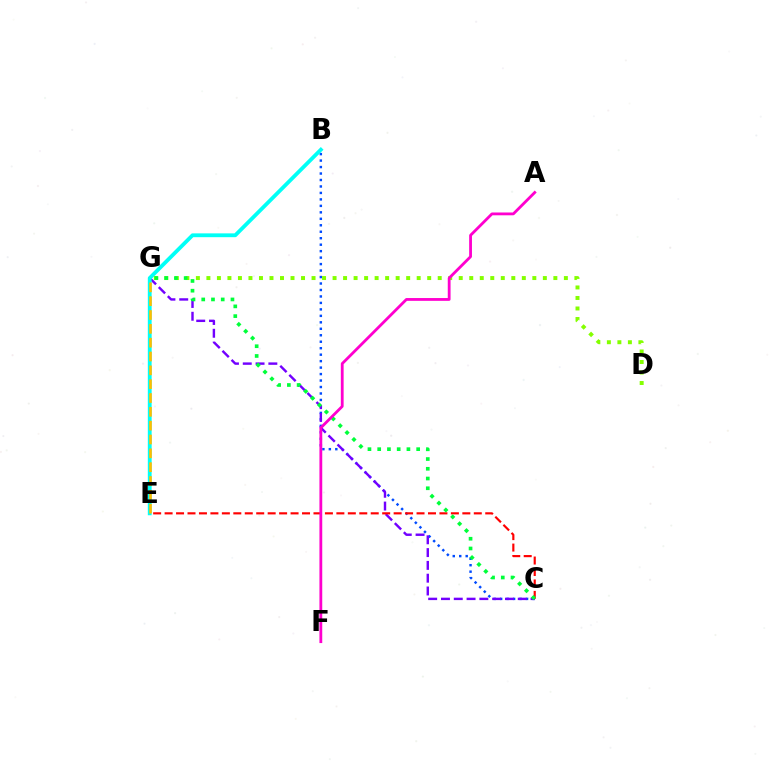{('B', 'C'): [{'color': '#004bff', 'line_style': 'dotted', 'thickness': 1.76}], ('C', 'G'): [{'color': '#7200ff', 'line_style': 'dashed', 'thickness': 1.74}, {'color': '#00ff39', 'line_style': 'dotted', 'thickness': 2.65}], ('C', 'E'): [{'color': '#ff0000', 'line_style': 'dashed', 'thickness': 1.56}], ('B', 'E'): [{'color': '#00fff6', 'line_style': 'solid', 'thickness': 2.75}], ('E', 'G'): [{'color': '#ffbd00', 'line_style': 'dashed', 'thickness': 1.88}], ('D', 'G'): [{'color': '#84ff00', 'line_style': 'dotted', 'thickness': 2.86}], ('A', 'F'): [{'color': '#ff00cf', 'line_style': 'solid', 'thickness': 2.02}]}